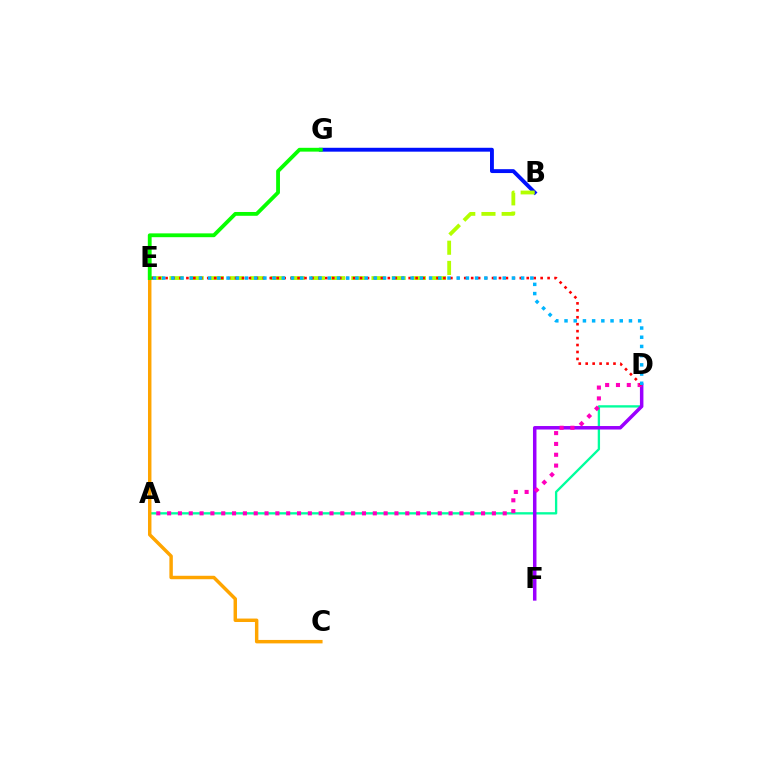{('A', 'D'): [{'color': '#00ff9d', 'line_style': 'solid', 'thickness': 1.68}, {'color': '#ff00bd', 'line_style': 'dotted', 'thickness': 2.94}], ('C', 'E'): [{'color': '#ffa500', 'line_style': 'solid', 'thickness': 2.49}], ('B', 'G'): [{'color': '#0010ff', 'line_style': 'solid', 'thickness': 2.79}], ('D', 'F'): [{'color': '#9b00ff', 'line_style': 'solid', 'thickness': 2.52}], ('B', 'E'): [{'color': '#b3ff00', 'line_style': 'dashed', 'thickness': 2.74}], ('D', 'E'): [{'color': '#ff0000', 'line_style': 'dotted', 'thickness': 1.89}, {'color': '#00b5ff', 'line_style': 'dotted', 'thickness': 2.5}], ('E', 'G'): [{'color': '#08ff00', 'line_style': 'solid', 'thickness': 2.75}]}